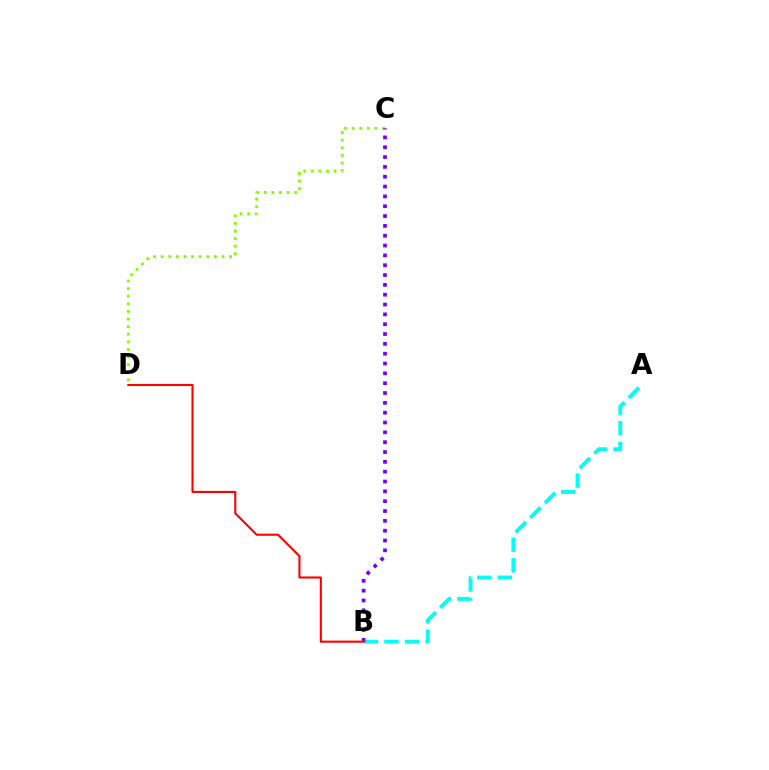{('A', 'B'): [{'color': '#00fff6', 'line_style': 'dashed', 'thickness': 2.8}], ('C', 'D'): [{'color': '#84ff00', 'line_style': 'dotted', 'thickness': 2.07}], ('B', 'C'): [{'color': '#7200ff', 'line_style': 'dotted', 'thickness': 2.67}], ('B', 'D'): [{'color': '#ff0000', 'line_style': 'solid', 'thickness': 1.51}]}